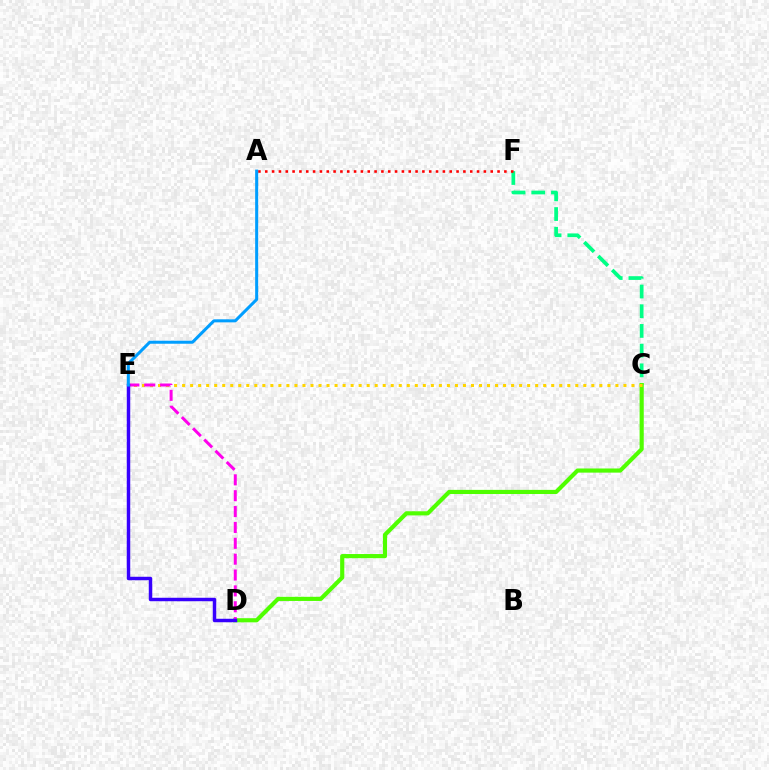{('C', 'F'): [{'color': '#00ff86', 'line_style': 'dashed', 'thickness': 2.68}], ('C', 'D'): [{'color': '#4fff00', 'line_style': 'solid', 'thickness': 2.99}], ('C', 'E'): [{'color': '#ffd500', 'line_style': 'dotted', 'thickness': 2.18}], ('A', 'F'): [{'color': '#ff0000', 'line_style': 'dotted', 'thickness': 1.86}], ('D', 'E'): [{'color': '#ff00ed', 'line_style': 'dashed', 'thickness': 2.16}, {'color': '#3700ff', 'line_style': 'solid', 'thickness': 2.49}], ('A', 'E'): [{'color': '#009eff', 'line_style': 'solid', 'thickness': 2.18}]}